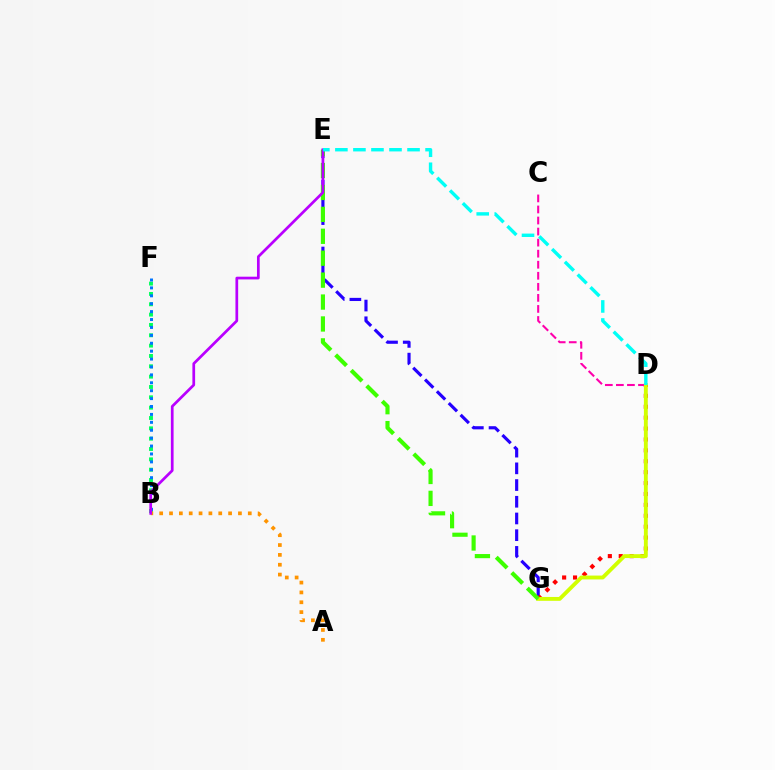{('E', 'G'): [{'color': '#2500ff', 'line_style': 'dashed', 'thickness': 2.27}, {'color': '#3dff00', 'line_style': 'dashed', 'thickness': 2.98}], ('B', 'F'): [{'color': '#00ff5c', 'line_style': 'dotted', 'thickness': 2.81}, {'color': '#0074ff', 'line_style': 'dotted', 'thickness': 2.15}], ('D', 'G'): [{'color': '#ff0000', 'line_style': 'dotted', 'thickness': 2.96}, {'color': '#d1ff00', 'line_style': 'solid', 'thickness': 2.78}], ('C', 'D'): [{'color': '#ff00ac', 'line_style': 'dashed', 'thickness': 1.5}], ('A', 'B'): [{'color': '#ff9400', 'line_style': 'dotted', 'thickness': 2.67}], ('B', 'E'): [{'color': '#b900ff', 'line_style': 'solid', 'thickness': 1.96}], ('D', 'E'): [{'color': '#00fff6', 'line_style': 'dashed', 'thickness': 2.45}]}